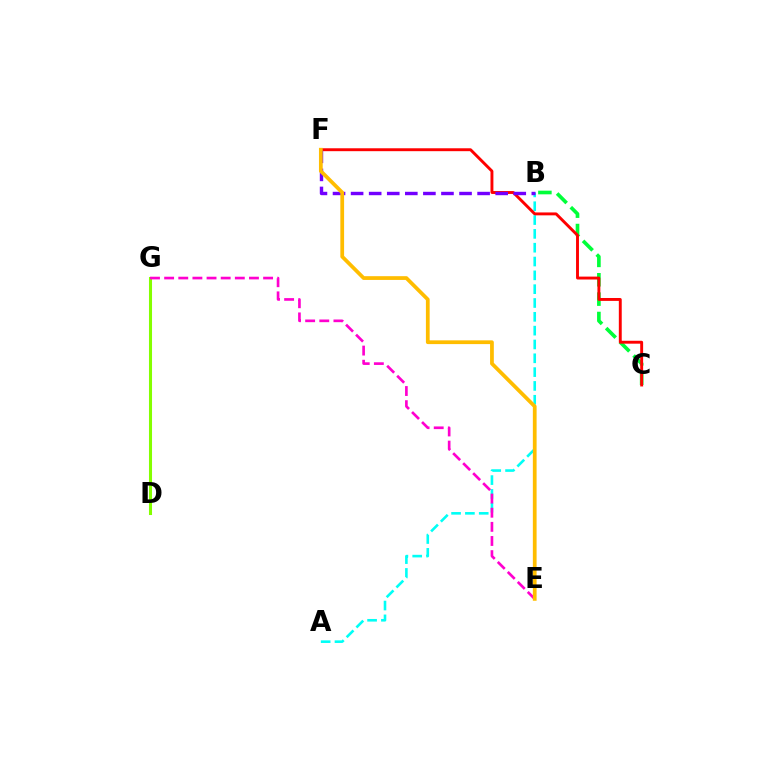{('A', 'B'): [{'color': '#00fff6', 'line_style': 'dashed', 'thickness': 1.88}], ('B', 'C'): [{'color': '#00ff39', 'line_style': 'dashed', 'thickness': 2.63}], ('D', 'G'): [{'color': '#004bff', 'line_style': 'dotted', 'thickness': 1.89}, {'color': '#84ff00', 'line_style': 'solid', 'thickness': 2.2}], ('C', 'F'): [{'color': '#ff0000', 'line_style': 'solid', 'thickness': 2.09}], ('B', 'F'): [{'color': '#7200ff', 'line_style': 'dashed', 'thickness': 2.46}], ('E', 'G'): [{'color': '#ff00cf', 'line_style': 'dashed', 'thickness': 1.92}], ('E', 'F'): [{'color': '#ffbd00', 'line_style': 'solid', 'thickness': 2.7}]}